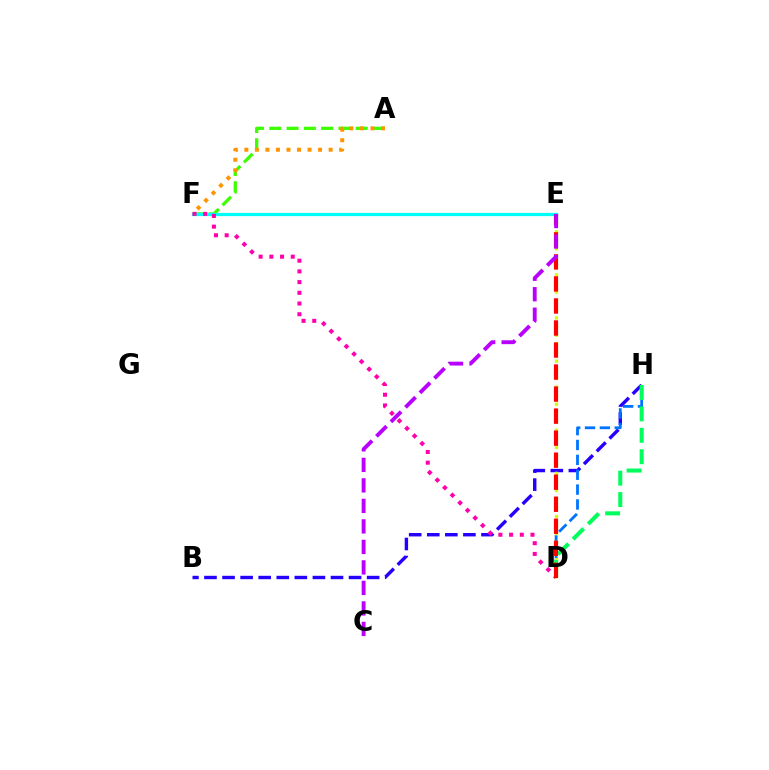{('B', 'H'): [{'color': '#2500ff', 'line_style': 'dashed', 'thickness': 2.46}], ('D', 'H'): [{'color': '#0074ff', 'line_style': 'dashed', 'thickness': 2.02}, {'color': '#00ff5c', 'line_style': 'dashed', 'thickness': 2.91}], ('A', 'F'): [{'color': '#3dff00', 'line_style': 'dashed', 'thickness': 2.35}, {'color': '#ff9400', 'line_style': 'dotted', 'thickness': 2.86}], ('E', 'F'): [{'color': '#00fff6', 'line_style': 'solid', 'thickness': 2.33}], ('D', 'E'): [{'color': '#d1ff00', 'line_style': 'dotted', 'thickness': 2.34}, {'color': '#ff0000', 'line_style': 'dashed', 'thickness': 2.99}], ('D', 'F'): [{'color': '#ff00ac', 'line_style': 'dotted', 'thickness': 2.91}], ('C', 'E'): [{'color': '#b900ff', 'line_style': 'dashed', 'thickness': 2.79}]}